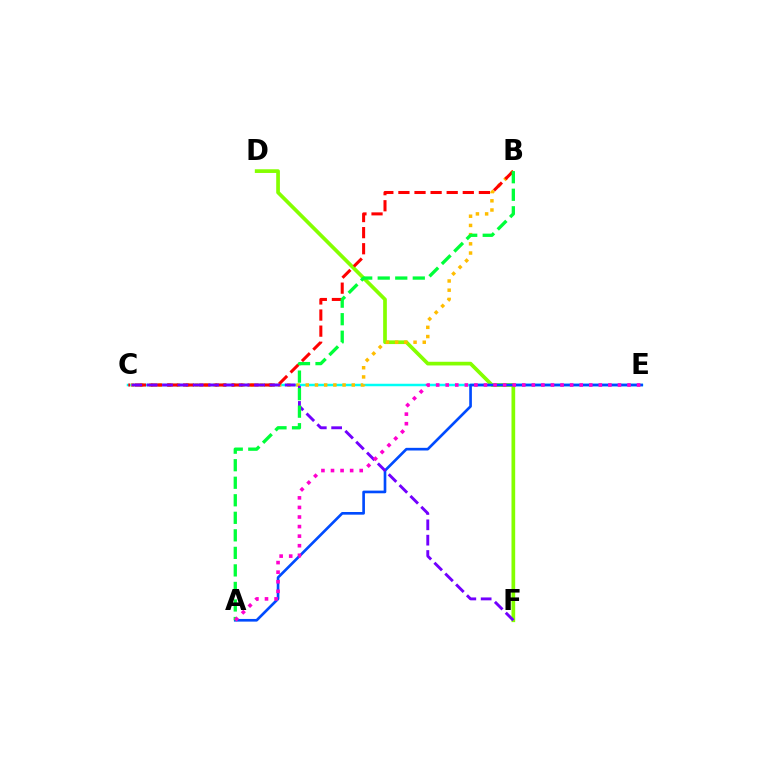{('C', 'E'): [{'color': '#00fff6', 'line_style': 'solid', 'thickness': 1.8}], ('D', 'F'): [{'color': '#84ff00', 'line_style': 'solid', 'thickness': 2.66}], ('B', 'C'): [{'color': '#ffbd00', 'line_style': 'dotted', 'thickness': 2.5}, {'color': '#ff0000', 'line_style': 'dashed', 'thickness': 2.19}], ('A', 'E'): [{'color': '#004bff', 'line_style': 'solid', 'thickness': 1.92}, {'color': '#ff00cf', 'line_style': 'dotted', 'thickness': 2.6}], ('C', 'F'): [{'color': '#7200ff', 'line_style': 'dashed', 'thickness': 2.08}], ('A', 'B'): [{'color': '#00ff39', 'line_style': 'dashed', 'thickness': 2.38}]}